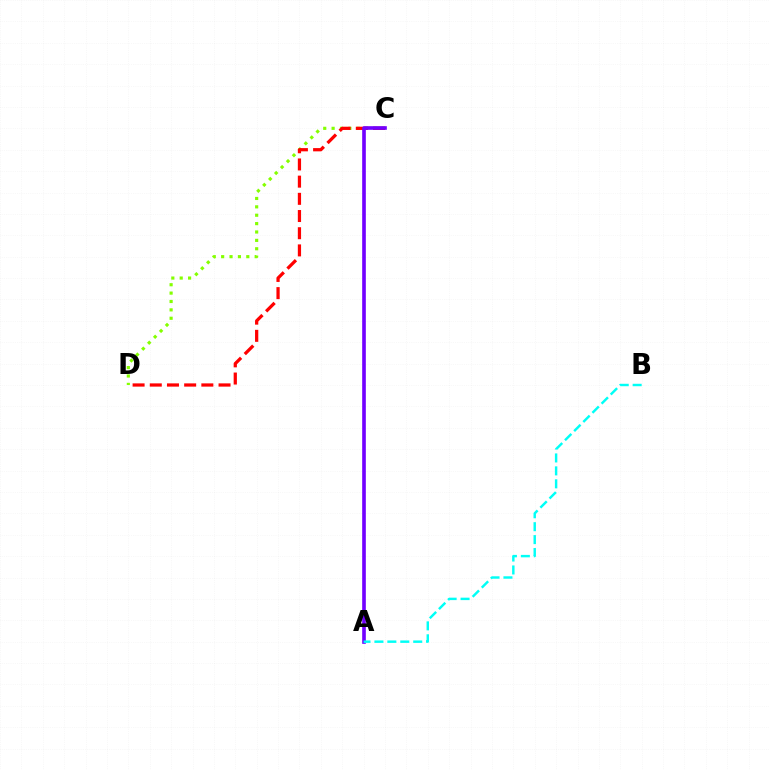{('C', 'D'): [{'color': '#84ff00', 'line_style': 'dotted', 'thickness': 2.28}, {'color': '#ff0000', 'line_style': 'dashed', 'thickness': 2.34}], ('A', 'C'): [{'color': '#7200ff', 'line_style': 'solid', 'thickness': 2.62}], ('A', 'B'): [{'color': '#00fff6', 'line_style': 'dashed', 'thickness': 1.76}]}